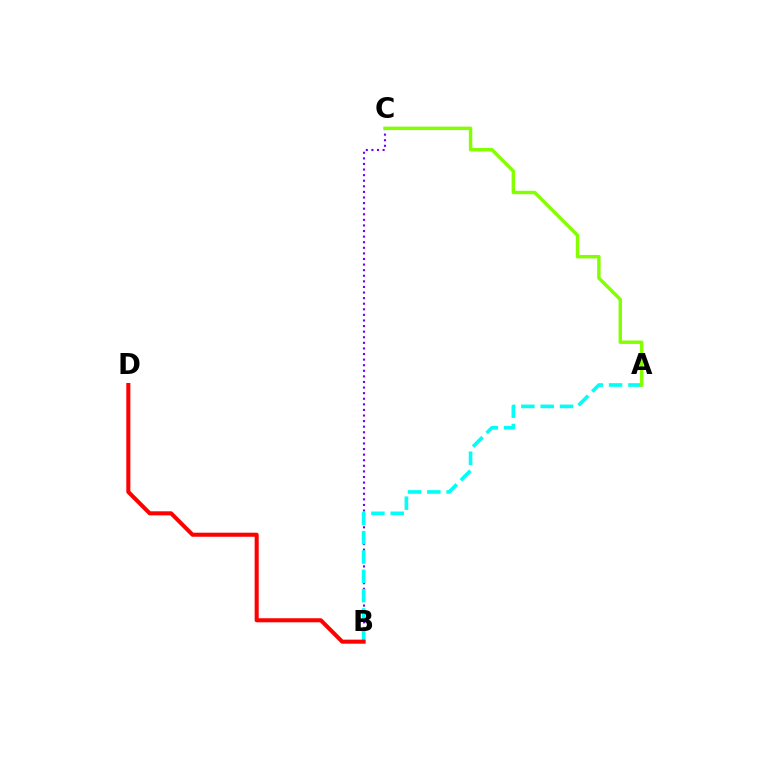{('B', 'C'): [{'color': '#7200ff', 'line_style': 'dotted', 'thickness': 1.52}], ('A', 'B'): [{'color': '#00fff6', 'line_style': 'dashed', 'thickness': 2.62}], ('A', 'C'): [{'color': '#84ff00', 'line_style': 'solid', 'thickness': 2.47}], ('B', 'D'): [{'color': '#ff0000', 'line_style': 'solid', 'thickness': 2.92}]}